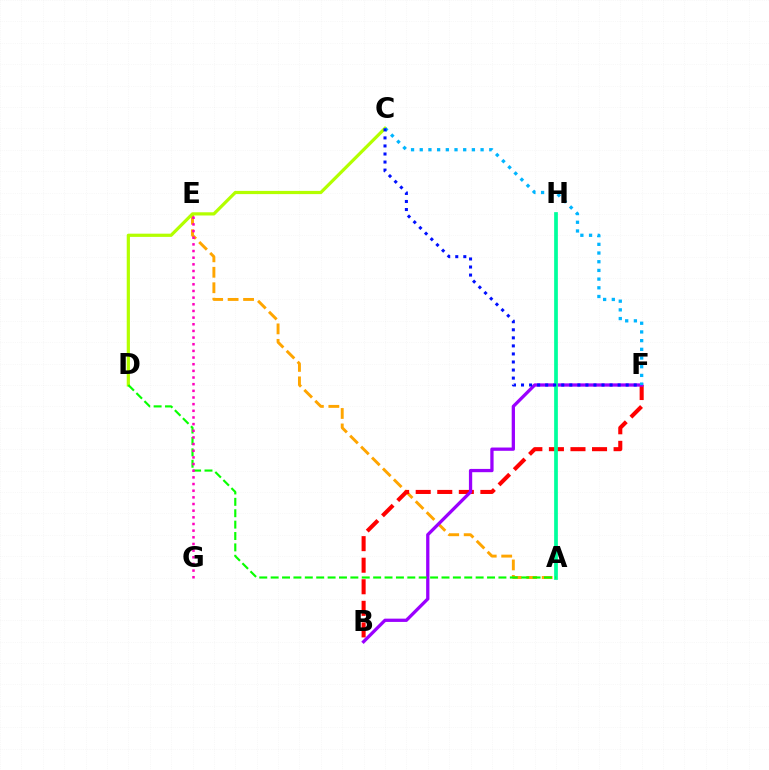{('A', 'E'): [{'color': '#ffa500', 'line_style': 'dashed', 'thickness': 2.1}], ('C', 'D'): [{'color': '#b3ff00', 'line_style': 'solid', 'thickness': 2.31}], ('B', 'F'): [{'color': '#ff0000', 'line_style': 'dashed', 'thickness': 2.93}, {'color': '#9b00ff', 'line_style': 'solid', 'thickness': 2.36}], ('C', 'F'): [{'color': '#00b5ff', 'line_style': 'dotted', 'thickness': 2.36}, {'color': '#0010ff', 'line_style': 'dotted', 'thickness': 2.19}], ('A', 'H'): [{'color': '#00ff9d', 'line_style': 'solid', 'thickness': 2.68}], ('A', 'D'): [{'color': '#08ff00', 'line_style': 'dashed', 'thickness': 1.55}], ('E', 'G'): [{'color': '#ff00bd', 'line_style': 'dotted', 'thickness': 1.81}]}